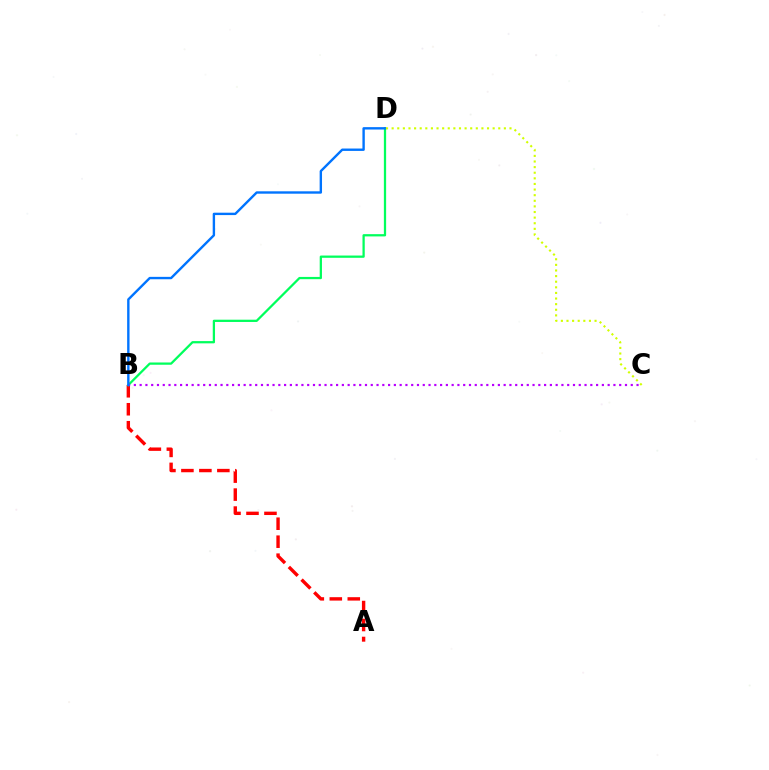{('A', 'B'): [{'color': '#ff0000', 'line_style': 'dashed', 'thickness': 2.44}], ('B', 'D'): [{'color': '#00ff5c', 'line_style': 'solid', 'thickness': 1.63}, {'color': '#0074ff', 'line_style': 'solid', 'thickness': 1.72}], ('B', 'C'): [{'color': '#b900ff', 'line_style': 'dotted', 'thickness': 1.57}], ('C', 'D'): [{'color': '#d1ff00', 'line_style': 'dotted', 'thickness': 1.52}]}